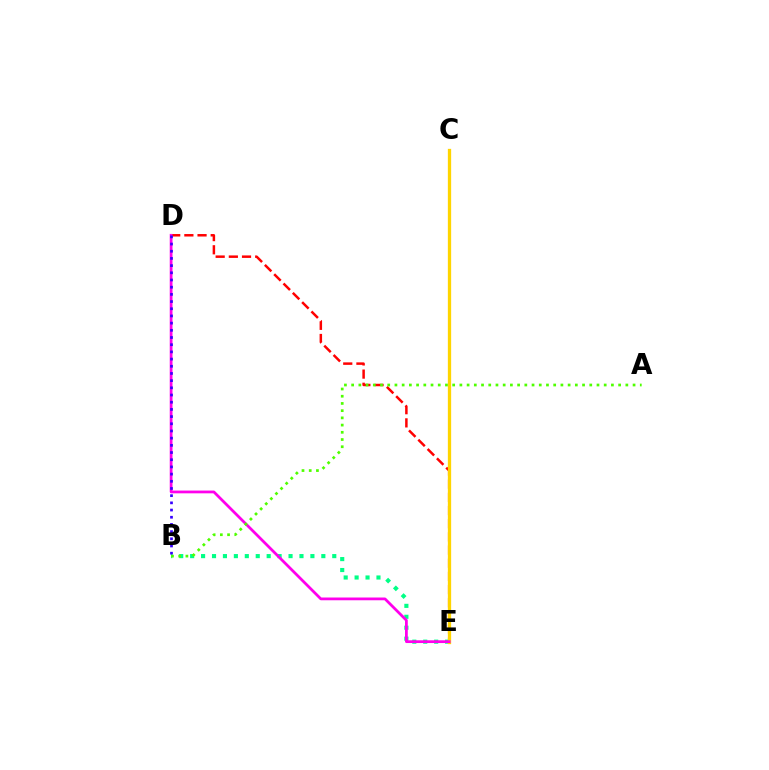{('D', 'E'): [{'color': '#ff0000', 'line_style': 'dashed', 'thickness': 1.79}, {'color': '#ff00ed', 'line_style': 'solid', 'thickness': 1.99}], ('B', 'E'): [{'color': '#00ff86', 'line_style': 'dotted', 'thickness': 2.97}], ('C', 'E'): [{'color': '#009eff', 'line_style': 'solid', 'thickness': 2.08}, {'color': '#ffd500', 'line_style': 'solid', 'thickness': 2.37}], ('B', 'D'): [{'color': '#3700ff', 'line_style': 'dotted', 'thickness': 1.95}], ('A', 'B'): [{'color': '#4fff00', 'line_style': 'dotted', 'thickness': 1.96}]}